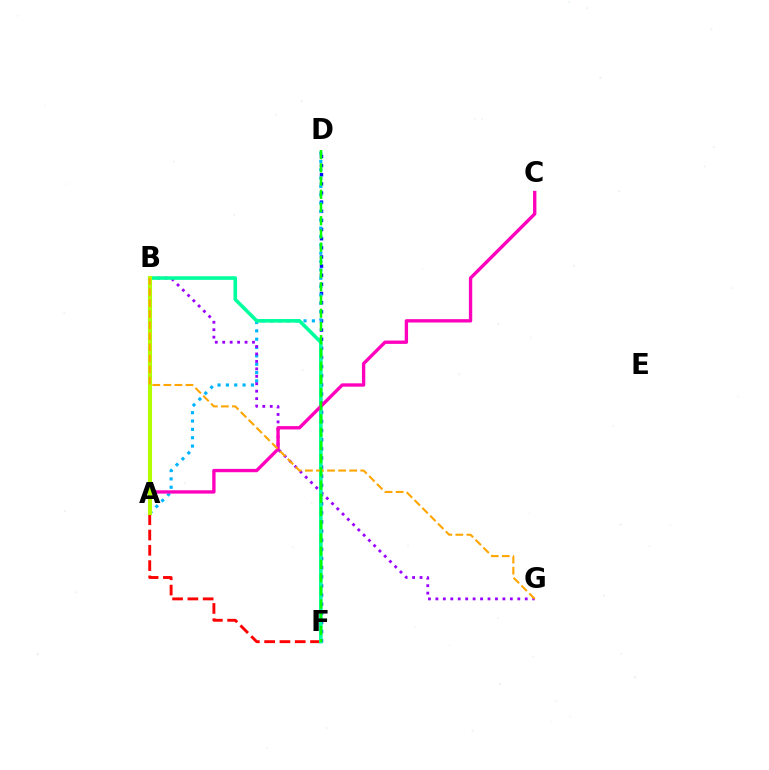{('D', 'F'): [{'color': '#0010ff', 'line_style': 'dotted', 'thickness': 2.48}, {'color': '#08ff00', 'line_style': 'dashed', 'thickness': 1.8}], ('A', 'D'): [{'color': '#00b5ff', 'line_style': 'dotted', 'thickness': 2.27}], ('B', 'G'): [{'color': '#9b00ff', 'line_style': 'dotted', 'thickness': 2.02}, {'color': '#ffa500', 'line_style': 'dashed', 'thickness': 1.5}], ('B', 'F'): [{'color': '#ff0000', 'line_style': 'dashed', 'thickness': 2.08}, {'color': '#00ff9d', 'line_style': 'solid', 'thickness': 2.58}], ('A', 'C'): [{'color': '#ff00bd', 'line_style': 'solid', 'thickness': 2.41}], ('A', 'B'): [{'color': '#b3ff00', 'line_style': 'solid', 'thickness': 2.95}]}